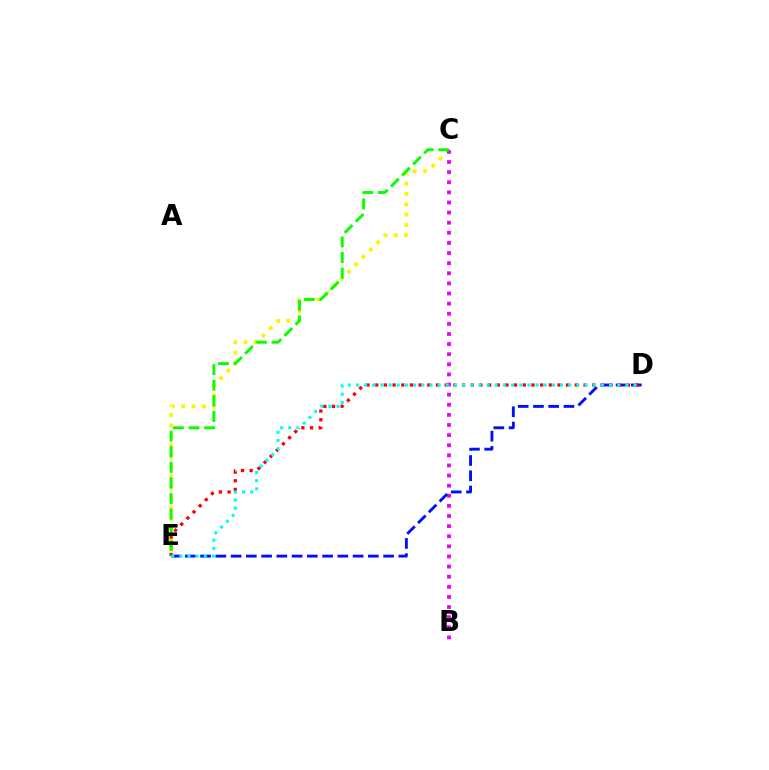{('C', 'E'): [{'color': '#fcf500', 'line_style': 'dotted', 'thickness': 2.82}, {'color': '#08ff00', 'line_style': 'dashed', 'thickness': 2.12}], ('B', 'C'): [{'color': '#ee00ff', 'line_style': 'dotted', 'thickness': 2.75}], ('D', 'E'): [{'color': '#0010ff', 'line_style': 'dashed', 'thickness': 2.07}, {'color': '#ff0000', 'line_style': 'dotted', 'thickness': 2.36}, {'color': '#00fff6', 'line_style': 'dotted', 'thickness': 2.22}]}